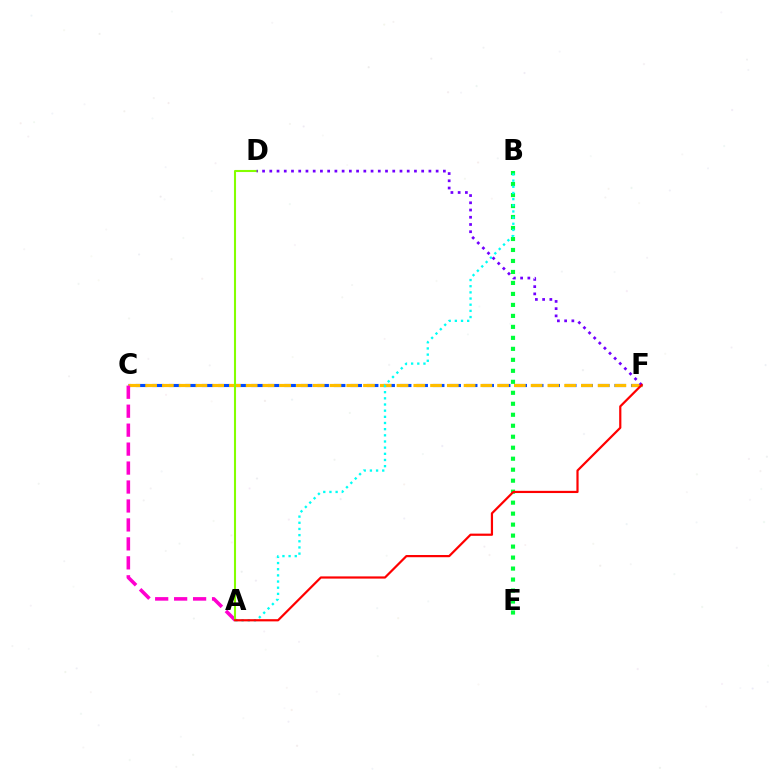{('C', 'F'): [{'color': '#004bff', 'line_style': 'dashed', 'thickness': 2.24}, {'color': '#ffbd00', 'line_style': 'dashed', 'thickness': 2.28}], ('B', 'E'): [{'color': '#00ff39', 'line_style': 'dotted', 'thickness': 2.98}], ('A', 'C'): [{'color': '#ff00cf', 'line_style': 'dashed', 'thickness': 2.58}], ('A', 'D'): [{'color': '#84ff00', 'line_style': 'solid', 'thickness': 1.5}], ('A', 'B'): [{'color': '#00fff6', 'line_style': 'dotted', 'thickness': 1.68}], ('D', 'F'): [{'color': '#7200ff', 'line_style': 'dotted', 'thickness': 1.97}], ('A', 'F'): [{'color': '#ff0000', 'line_style': 'solid', 'thickness': 1.59}]}